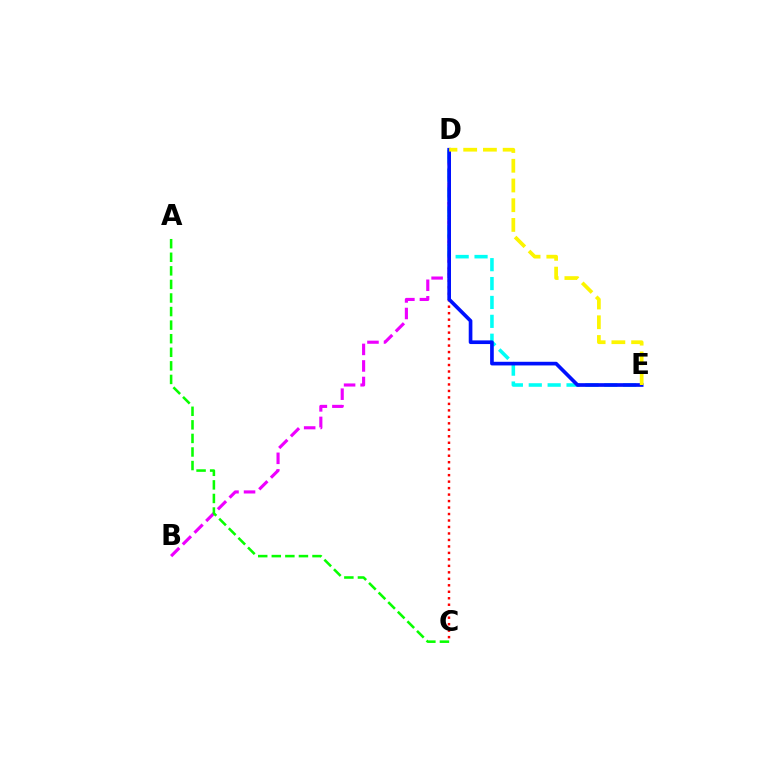{('C', 'D'): [{'color': '#ff0000', 'line_style': 'dotted', 'thickness': 1.76}], ('B', 'D'): [{'color': '#ee00ff', 'line_style': 'dashed', 'thickness': 2.25}], ('A', 'C'): [{'color': '#08ff00', 'line_style': 'dashed', 'thickness': 1.84}], ('D', 'E'): [{'color': '#00fff6', 'line_style': 'dashed', 'thickness': 2.57}, {'color': '#0010ff', 'line_style': 'solid', 'thickness': 2.64}, {'color': '#fcf500', 'line_style': 'dashed', 'thickness': 2.68}]}